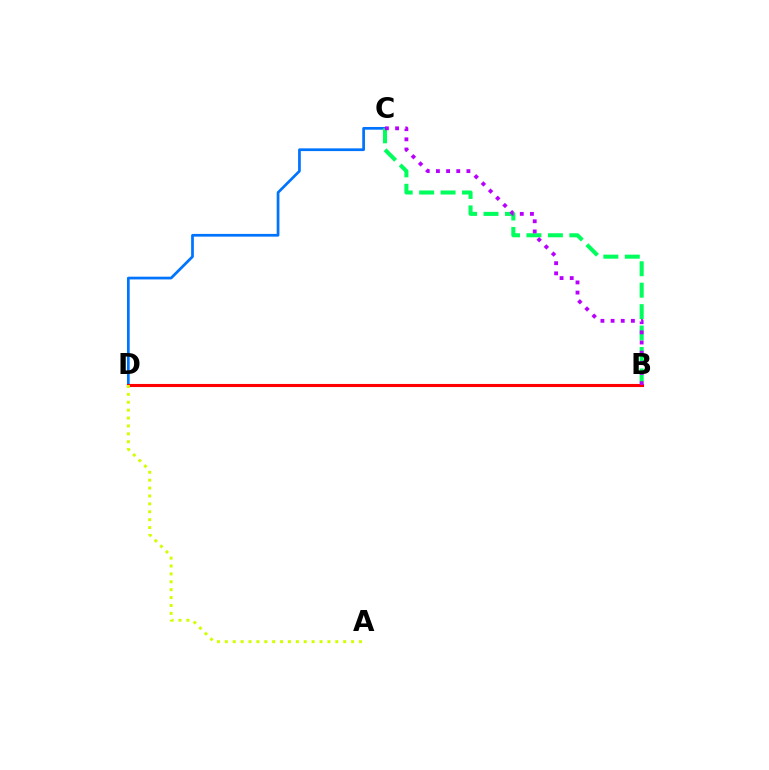{('C', 'D'): [{'color': '#0074ff', 'line_style': 'solid', 'thickness': 1.96}], ('B', 'C'): [{'color': '#00ff5c', 'line_style': 'dashed', 'thickness': 2.91}, {'color': '#b900ff', 'line_style': 'dotted', 'thickness': 2.76}], ('B', 'D'): [{'color': '#ff0000', 'line_style': 'solid', 'thickness': 2.23}], ('A', 'D'): [{'color': '#d1ff00', 'line_style': 'dotted', 'thickness': 2.14}]}